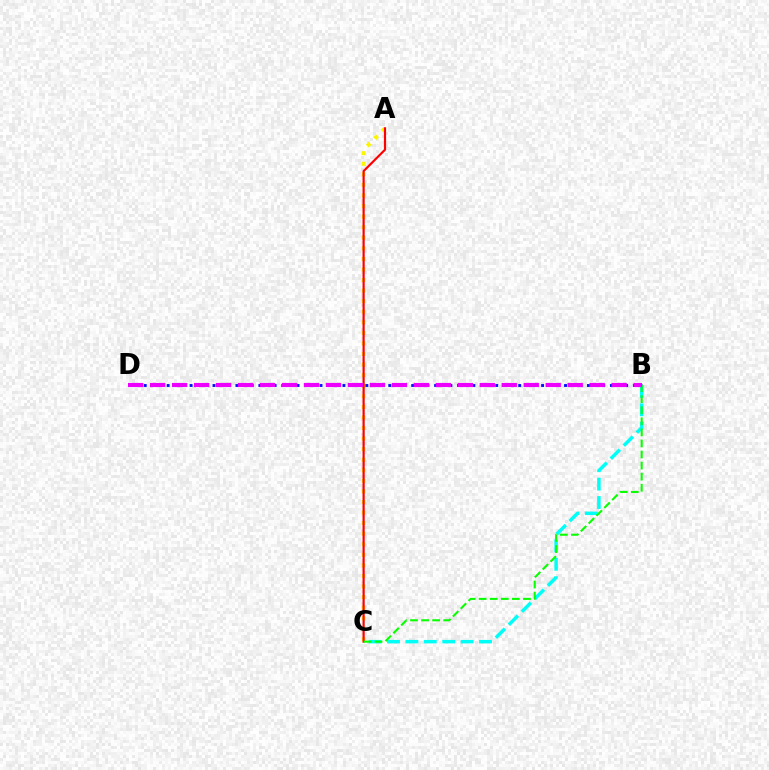{('A', 'C'): [{'color': '#fcf500', 'line_style': 'dotted', 'thickness': 2.87}, {'color': '#ff0000', 'line_style': 'solid', 'thickness': 1.57}], ('B', 'D'): [{'color': '#0010ff', 'line_style': 'dotted', 'thickness': 2.08}, {'color': '#ee00ff', 'line_style': 'dashed', 'thickness': 2.99}], ('B', 'C'): [{'color': '#00fff6', 'line_style': 'dashed', 'thickness': 2.5}, {'color': '#08ff00', 'line_style': 'dashed', 'thickness': 1.5}]}